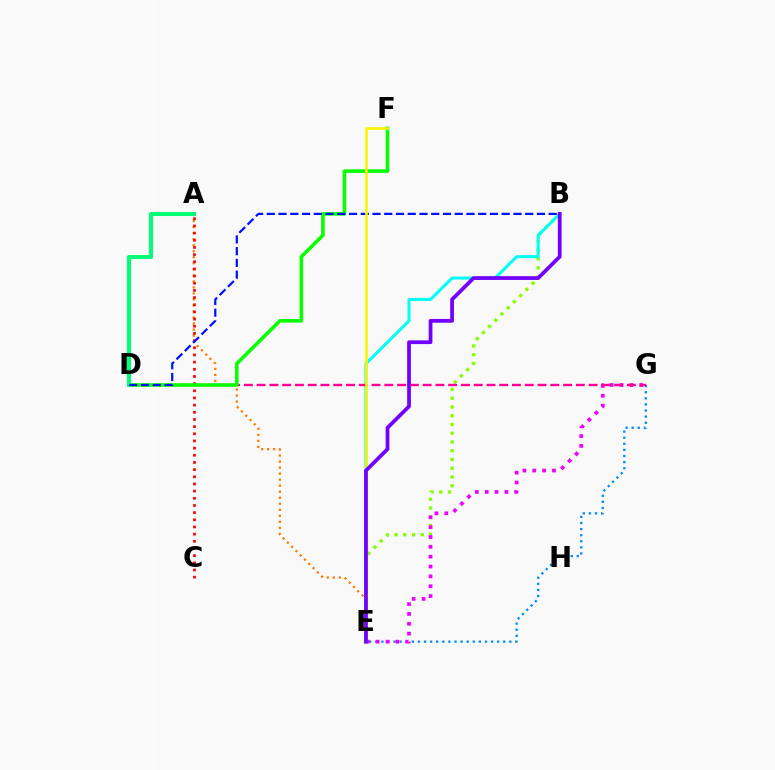{('A', 'E'): [{'color': '#ff7c00', 'line_style': 'dotted', 'thickness': 1.64}], ('E', 'G'): [{'color': '#008cff', 'line_style': 'dotted', 'thickness': 1.66}, {'color': '#ee00ff', 'line_style': 'dotted', 'thickness': 2.68}], ('A', 'C'): [{'color': '#ff0000', 'line_style': 'dotted', 'thickness': 1.95}], ('B', 'E'): [{'color': '#84ff00', 'line_style': 'dotted', 'thickness': 2.38}, {'color': '#00fff6', 'line_style': 'solid', 'thickness': 2.18}, {'color': '#7200ff', 'line_style': 'solid', 'thickness': 2.7}], ('D', 'G'): [{'color': '#ff0094', 'line_style': 'dashed', 'thickness': 1.73}], ('D', 'F'): [{'color': '#08ff00', 'line_style': 'solid', 'thickness': 2.56}], ('A', 'D'): [{'color': '#00ff74', 'line_style': 'solid', 'thickness': 2.93}], ('B', 'D'): [{'color': '#0010ff', 'line_style': 'dashed', 'thickness': 1.6}], ('E', 'F'): [{'color': '#fcf500', 'line_style': 'solid', 'thickness': 1.89}]}